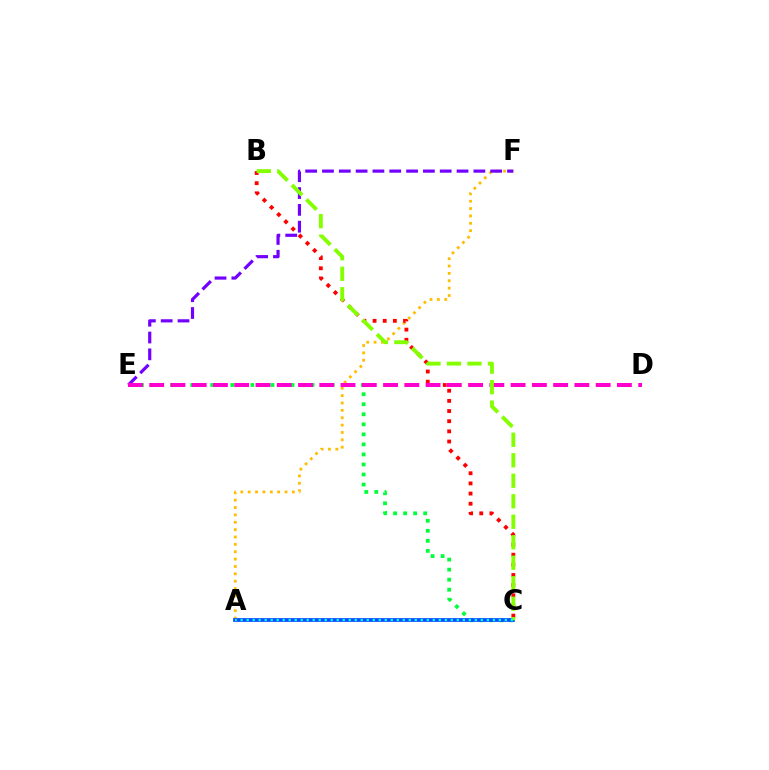{('A', 'F'): [{'color': '#ffbd00', 'line_style': 'dotted', 'thickness': 2.0}], ('C', 'E'): [{'color': '#00ff39', 'line_style': 'dotted', 'thickness': 2.73}], ('B', 'C'): [{'color': '#ff0000', 'line_style': 'dotted', 'thickness': 2.76}, {'color': '#84ff00', 'line_style': 'dashed', 'thickness': 2.78}], ('E', 'F'): [{'color': '#7200ff', 'line_style': 'dashed', 'thickness': 2.29}], ('A', 'C'): [{'color': '#004bff', 'line_style': 'solid', 'thickness': 2.67}, {'color': '#00fff6', 'line_style': 'dotted', 'thickness': 1.63}], ('D', 'E'): [{'color': '#ff00cf', 'line_style': 'dashed', 'thickness': 2.89}]}